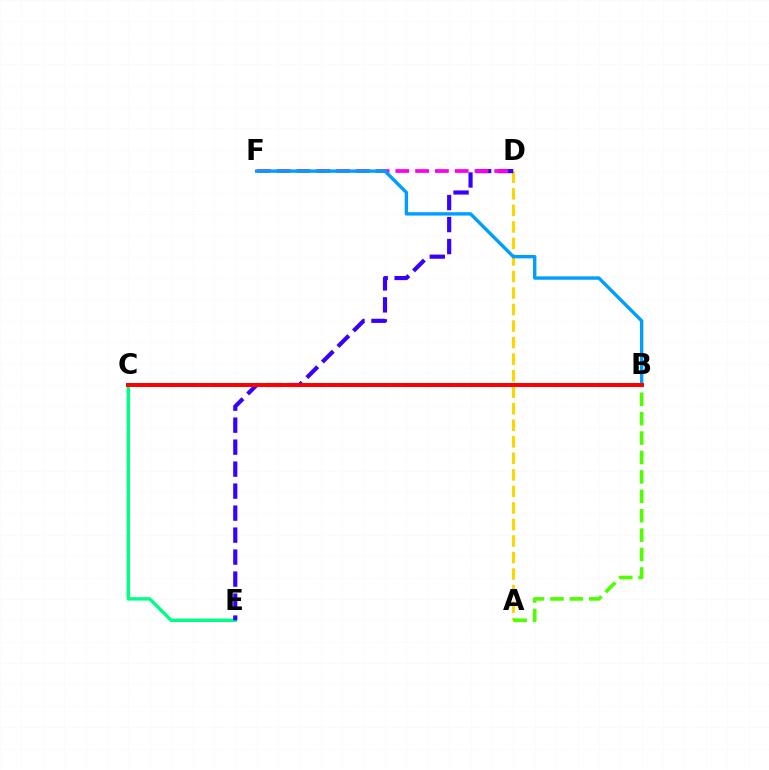{('C', 'E'): [{'color': '#00ff86', 'line_style': 'solid', 'thickness': 2.45}], ('A', 'D'): [{'color': '#ffd500', 'line_style': 'dashed', 'thickness': 2.25}], ('D', 'E'): [{'color': '#3700ff', 'line_style': 'dashed', 'thickness': 2.99}], ('D', 'F'): [{'color': '#ff00ed', 'line_style': 'dashed', 'thickness': 2.69}], ('A', 'B'): [{'color': '#4fff00', 'line_style': 'dashed', 'thickness': 2.64}], ('B', 'F'): [{'color': '#009eff', 'line_style': 'solid', 'thickness': 2.43}], ('B', 'C'): [{'color': '#ff0000', 'line_style': 'solid', 'thickness': 2.87}]}